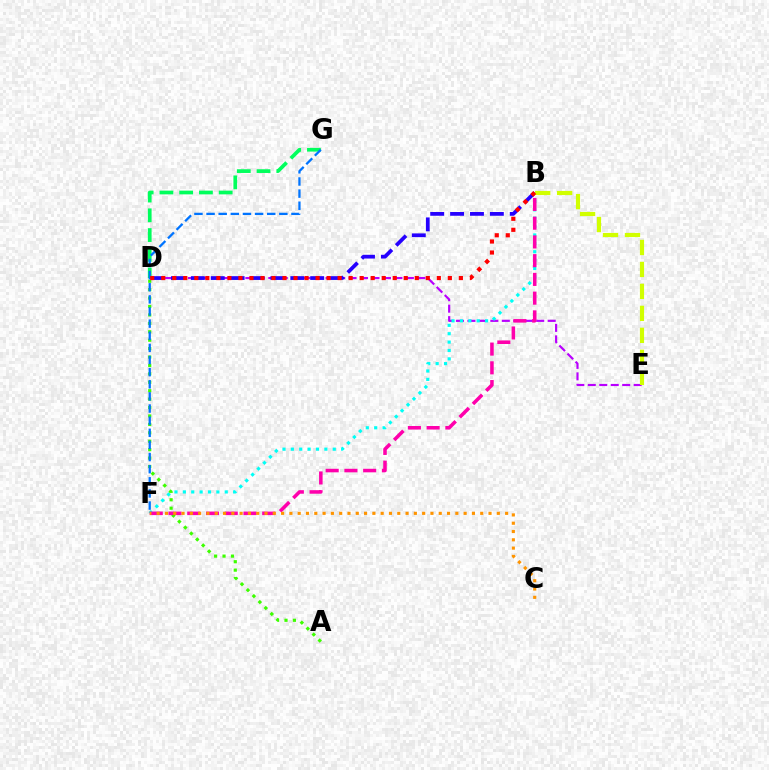{('D', 'E'): [{'color': '#b900ff', 'line_style': 'dashed', 'thickness': 1.56}], ('B', 'D'): [{'color': '#2500ff', 'line_style': 'dashed', 'thickness': 2.7}, {'color': '#ff0000', 'line_style': 'dotted', 'thickness': 2.99}], ('B', 'F'): [{'color': '#00fff6', 'line_style': 'dotted', 'thickness': 2.28}, {'color': '#ff00ac', 'line_style': 'dashed', 'thickness': 2.55}], ('D', 'G'): [{'color': '#00ff5c', 'line_style': 'dashed', 'thickness': 2.68}], ('A', 'D'): [{'color': '#3dff00', 'line_style': 'dotted', 'thickness': 2.29}], ('B', 'E'): [{'color': '#d1ff00', 'line_style': 'dashed', 'thickness': 2.98}], ('C', 'F'): [{'color': '#ff9400', 'line_style': 'dotted', 'thickness': 2.25}], ('F', 'G'): [{'color': '#0074ff', 'line_style': 'dashed', 'thickness': 1.65}]}